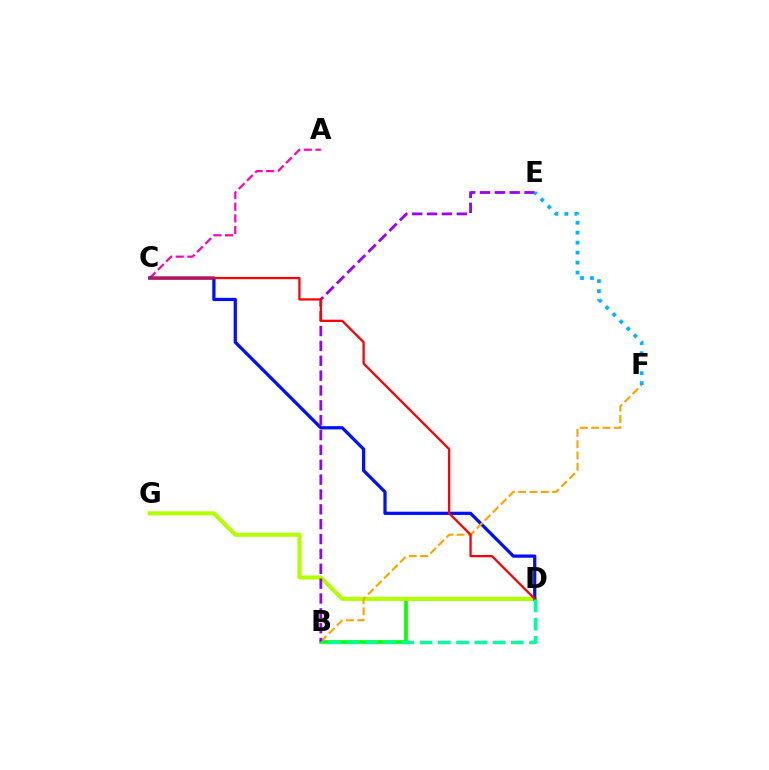{('A', 'C'): [{'color': '#ff00bd', 'line_style': 'dashed', 'thickness': 1.58}], ('B', 'D'): [{'color': '#08ff00', 'line_style': 'solid', 'thickness': 2.65}, {'color': '#00ff9d', 'line_style': 'dashed', 'thickness': 2.48}], ('D', 'G'): [{'color': '#b3ff00', 'line_style': 'solid', 'thickness': 2.94}], ('C', 'D'): [{'color': '#0010ff', 'line_style': 'solid', 'thickness': 2.33}, {'color': '#ff0000', 'line_style': 'solid', 'thickness': 1.64}], ('B', 'F'): [{'color': '#ffa500', 'line_style': 'dashed', 'thickness': 1.54}], ('B', 'E'): [{'color': '#9b00ff', 'line_style': 'dashed', 'thickness': 2.02}], ('E', 'F'): [{'color': '#00b5ff', 'line_style': 'dotted', 'thickness': 2.71}]}